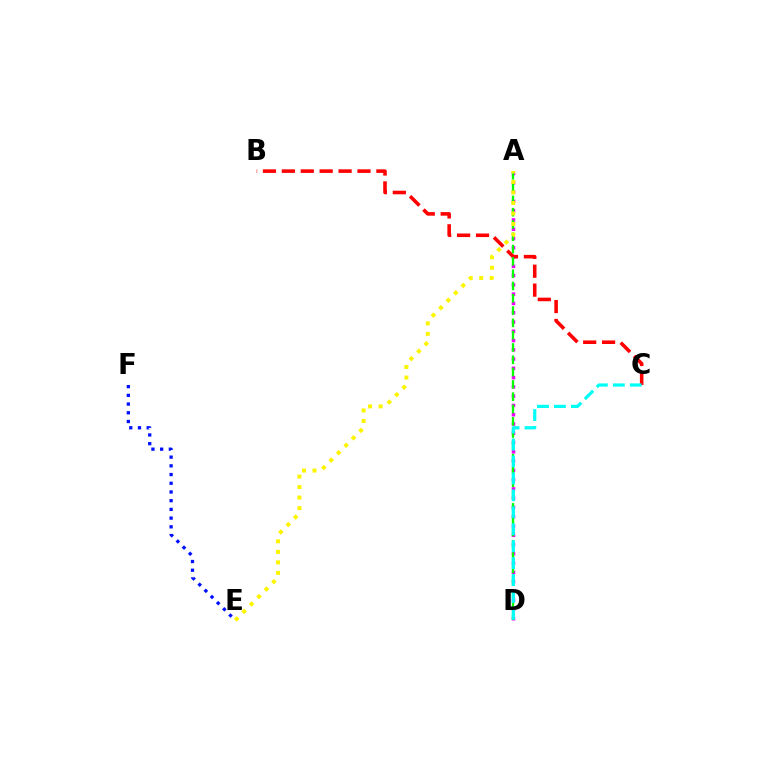{('A', 'D'): [{'color': '#ee00ff', 'line_style': 'dotted', 'thickness': 2.52}, {'color': '#08ff00', 'line_style': 'dashed', 'thickness': 1.67}], ('B', 'C'): [{'color': '#ff0000', 'line_style': 'dashed', 'thickness': 2.57}], ('E', 'F'): [{'color': '#0010ff', 'line_style': 'dotted', 'thickness': 2.37}], ('A', 'E'): [{'color': '#fcf500', 'line_style': 'dotted', 'thickness': 2.86}], ('C', 'D'): [{'color': '#00fff6', 'line_style': 'dashed', 'thickness': 2.3}]}